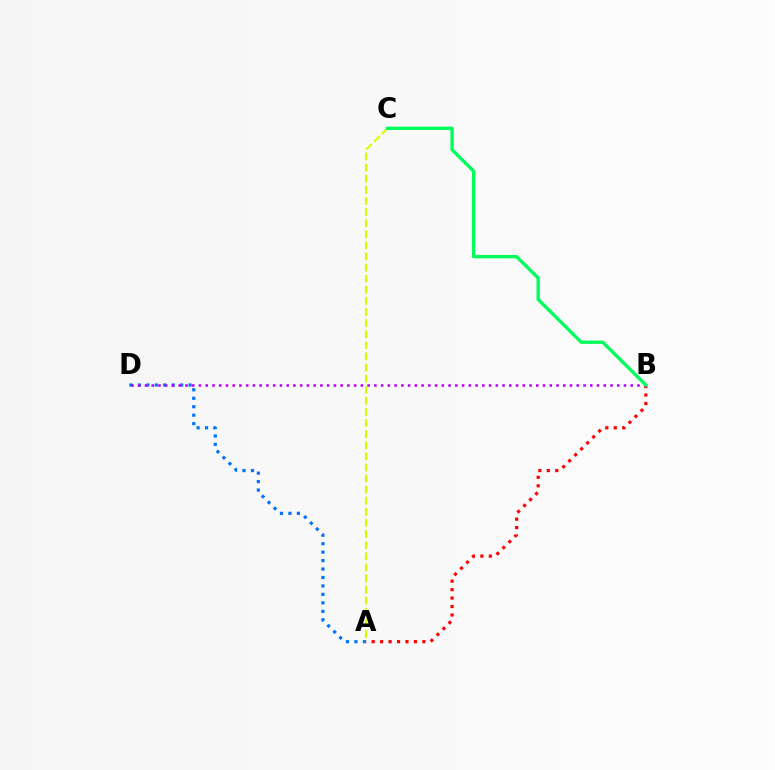{('A', 'B'): [{'color': '#ff0000', 'line_style': 'dotted', 'thickness': 2.3}], ('A', 'D'): [{'color': '#0074ff', 'line_style': 'dotted', 'thickness': 2.3}], ('A', 'C'): [{'color': '#d1ff00', 'line_style': 'dashed', 'thickness': 1.51}], ('B', 'D'): [{'color': '#b900ff', 'line_style': 'dotted', 'thickness': 1.83}], ('B', 'C'): [{'color': '#00ff5c', 'line_style': 'solid', 'thickness': 2.41}]}